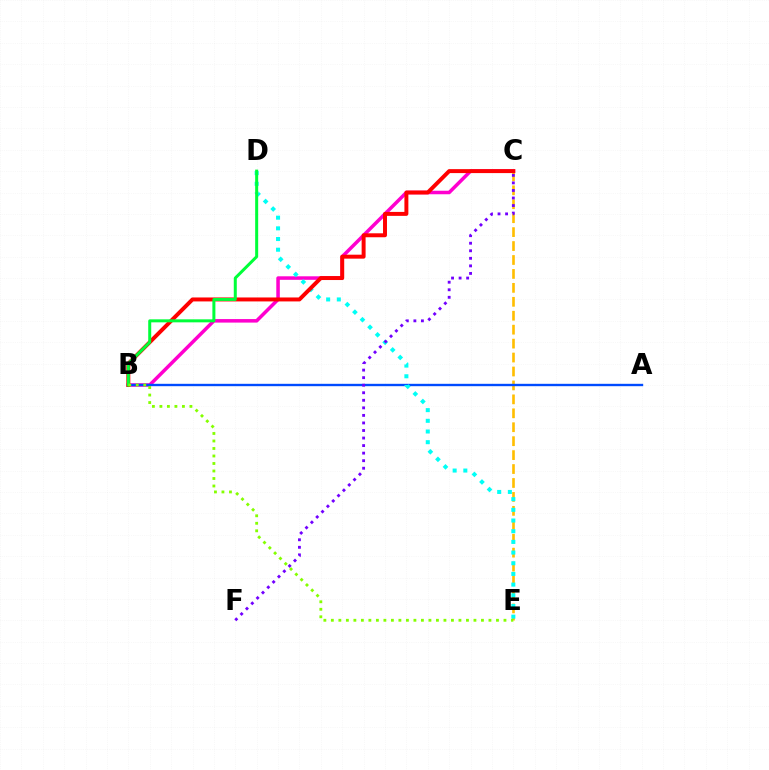{('B', 'C'): [{'color': '#ff00cf', 'line_style': 'solid', 'thickness': 2.54}, {'color': '#ff0000', 'line_style': 'solid', 'thickness': 2.85}], ('C', 'E'): [{'color': '#ffbd00', 'line_style': 'dashed', 'thickness': 1.89}], ('A', 'B'): [{'color': '#004bff', 'line_style': 'solid', 'thickness': 1.71}], ('D', 'E'): [{'color': '#00fff6', 'line_style': 'dotted', 'thickness': 2.9}], ('C', 'F'): [{'color': '#7200ff', 'line_style': 'dotted', 'thickness': 2.05}], ('B', 'D'): [{'color': '#00ff39', 'line_style': 'solid', 'thickness': 2.17}], ('B', 'E'): [{'color': '#84ff00', 'line_style': 'dotted', 'thickness': 2.04}]}